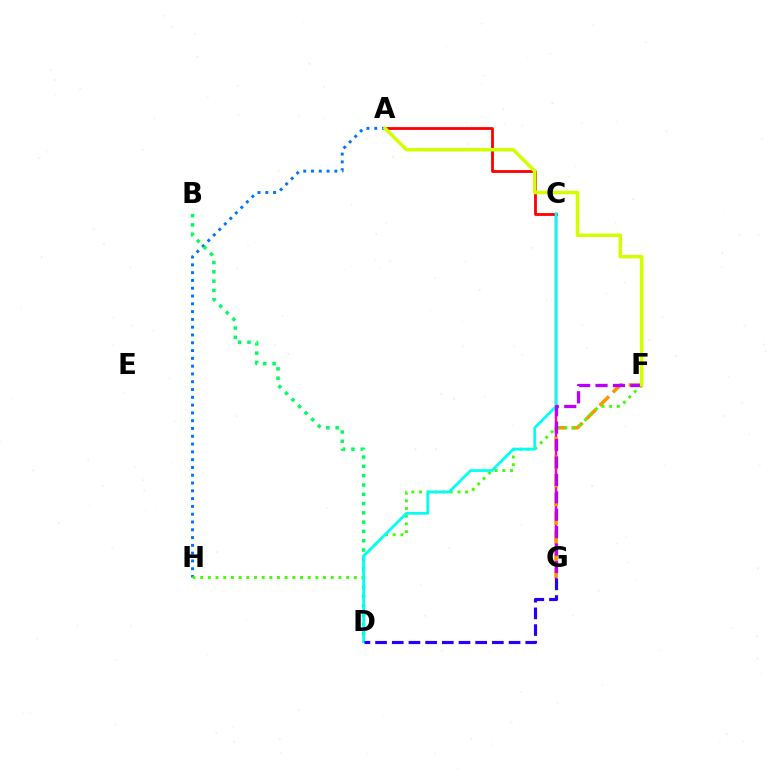{('C', 'G'): [{'color': '#ff00ac', 'line_style': 'solid', 'thickness': 1.74}], ('F', 'G'): [{'color': '#ff9400', 'line_style': 'dashed', 'thickness': 2.54}, {'color': '#b900ff', 'line_style': 'dashed', 'thickness': 2.37}], ('A', 'C'): [{'color': '#ff0000', 'line_style': 'solid', 'thickness': 2.01}], ('A', 'H'): [{'color': '#0074ff', 'line_style': 'dotted', 'thickness': 2.12}], ('B', 'D'): [{'color': '#00ff5c', 'line_style': 'dotted', 'thickness': 2.52}], ('F', 'H'): [{'color': '#3dff00', 'line_style': 'dotted', 'thickness': 2.09}], ('C', 'D'): [{'color': '#00fff6', 'line_style': 'solid', 'thickness': 1.99}], ('D', 'G'): [{'color': '#2500ff', 'line_style': 'dashed', 'thickness': 2.27}], ('A', 'F'): [{'color': '#d1ff00', 'line_style': 'solid', 'thickness': 2.51}]}